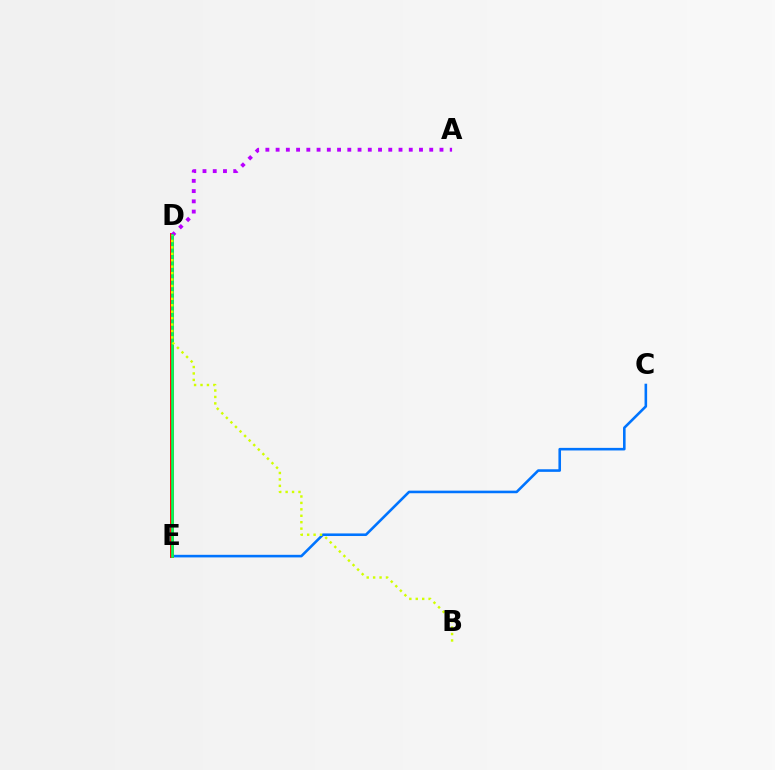{('C', 'E'): [{'color': '#0074ff', 'line_style': 'solid', 'thickness': 1.86}], ('D', 'E'): [{'color': '#ff0000', 'line_style': 'solid', 'thickness': 2.81}, {'color': '#00ff5c', 'line_style': 'solid', 'thickness': 1.92}], ('A', 'D'): [{'color': '#b900ff', 'line_style': 'dotted', 'thickness': 2.78}], ('B', 'D'): [{'color': '#d1ff00', 'line_style': 'dotted', 'thickness': 1.75}]}